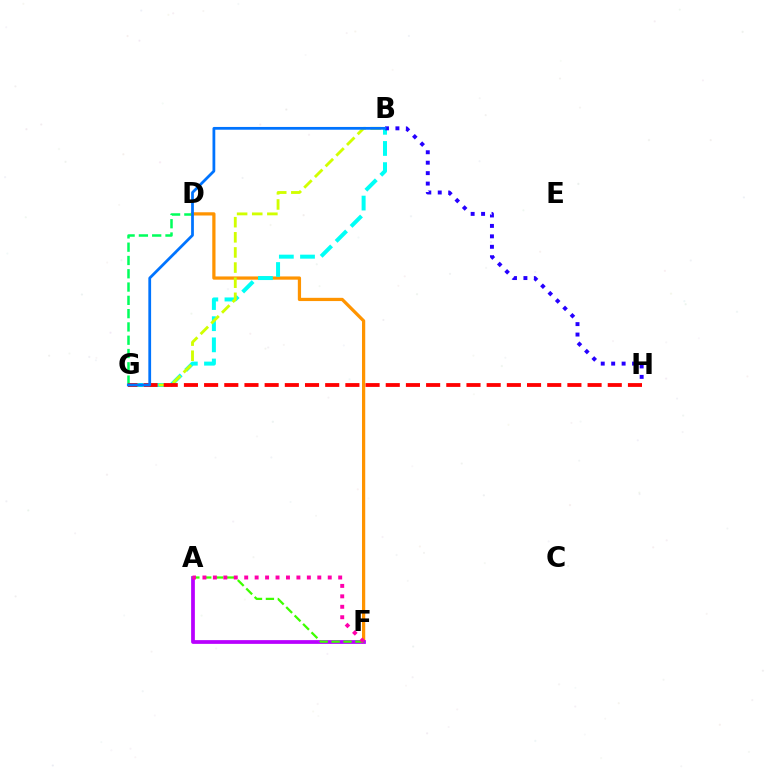{('D', 'G'): [{'color': '#00ff5c', 'line_style': 'dashed', 'thickness': 1.81}], ('D', 'F'): [{'color': '#ff9400', 'line_style': 'solid', 'thickness': 2.33}], ('B', 'G'): [{'color': '#00fff6', 'line_style': 'dashed', 'thickness': 2.87}, {'color': '#d1ff00', 'line_style': 'dashed', 'thickness': 2.05}, {'color': '#0074ff', 'line_style': 'solid', 'thickness': 1.99}], ('A', 'F'): [{'color': '#b900ff', 'line_style': 'solid', 'thickness': 2.7}, {'color': '#3dff00', 'line_style': 'dashed', 'thickness': 1.62}, {'color': '#ff00ac', 'line_style': 'dotted', 'thickness': 2.84}], ('B', 'H'): [{'color': '#2500ff', 'line_style': 'dotted', 'thickness': 2.84}], ('G', 'H'): [{'color': '#ff0000', 'line_style': 'dashed', 'thickness': 2.74}]}